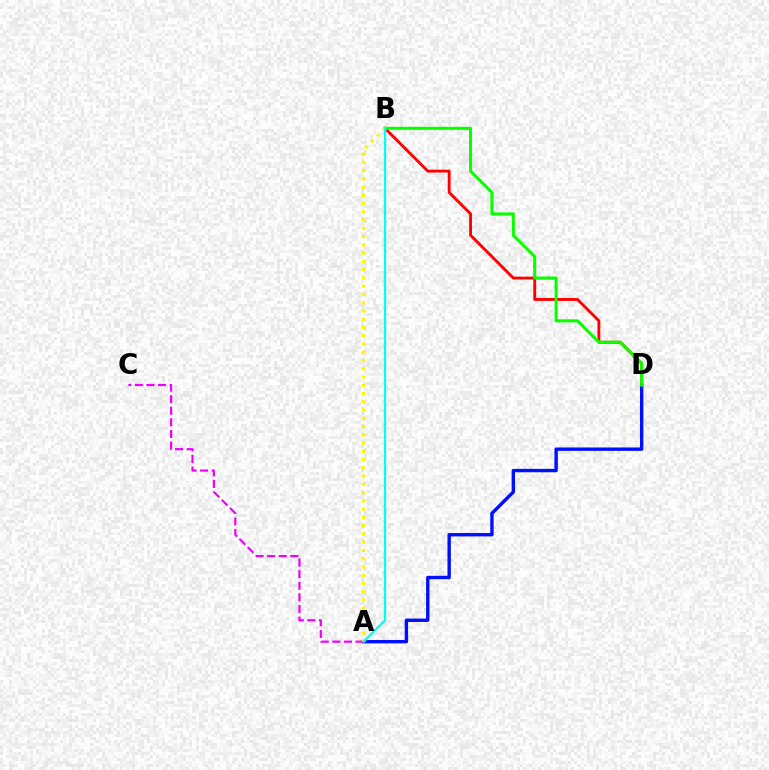{('B', 'D'): [{'color': '#ff0000', 'line_style': 'solid', 'thickness': 2.05}, {'color': '#08ff00', 'line_style': 'solid', 'thickness': 2.2}], ('A', 'D'): [{'color': '#0010ff', 'line_style': 'solid', 'thickness': 2.44}], ('A', 'C'): [{'color': '#ee00ff', 'line_style': 'dashed', 'thickness': 1.58}], ('A', 'B'): [{'color': '#fcf500', 'line_style': 'dotted', 'thickness': 2.24}, {'color': '#00fff6', 'line_style': 'solid', 'thickness': 1.65}]}